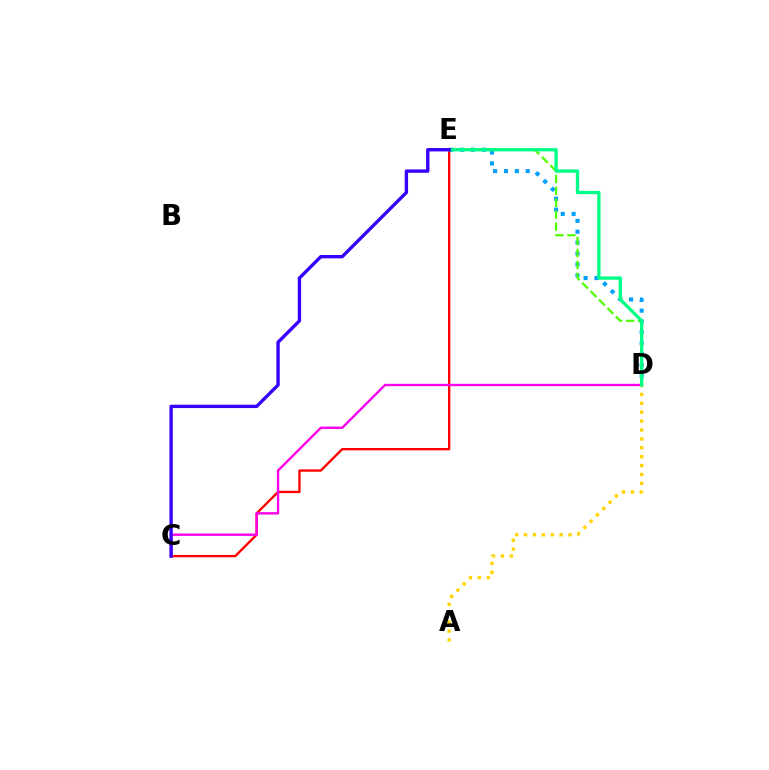{('D', 'E'): [{'color': '#009eff', 'line_style': 'dotted', 'thickness': 2.96}, {'color': '#4fff00', 'line_style': 'dashed', 'thickness': 1.62}, {'color': '#00ff86', 'line_style': 'solid', 'thickness': 2.41}], ('C', 'E'): [{'color': '#ff0000', 'line_style': 'solid', 'thickness': 1.68}, {'color': '#3700ff', 'line_style': 'solid', 'thickness': 2.43}], ('C', 'D'): [{'color': '#ff00ed', 'line_style': 'solid', 'thickness': 1.71}], ('A', 'D'): [{'color': '#ffd500', 'line_style': 'dotted', 'thickness': 2.42}]}